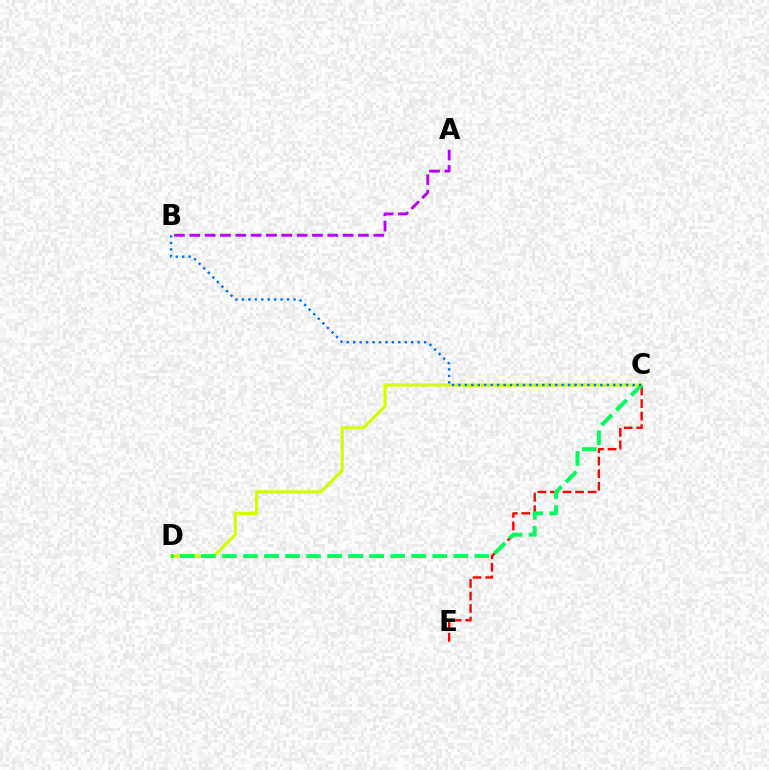{('A', 'B'): [{'color': '#b900ff', 'line_style': 'dashed', 'thickness': 2.08}], ('C', 'E'): [{'color': '#ff0000', 'line_style': 'dashed', 'thickness': 1.7}], ('C', 'D'): [{'color': '#d1ff00', 'line_style': 'solid', 'thickness': 2.29}, {'color': '#00ff5c', 'line_style': 'dashed', 'thickness': 2.86}], ('B', 'C'): [{'color': '#0074ff', 'line_style': 'dotted', 'thickness': 1.75}]}